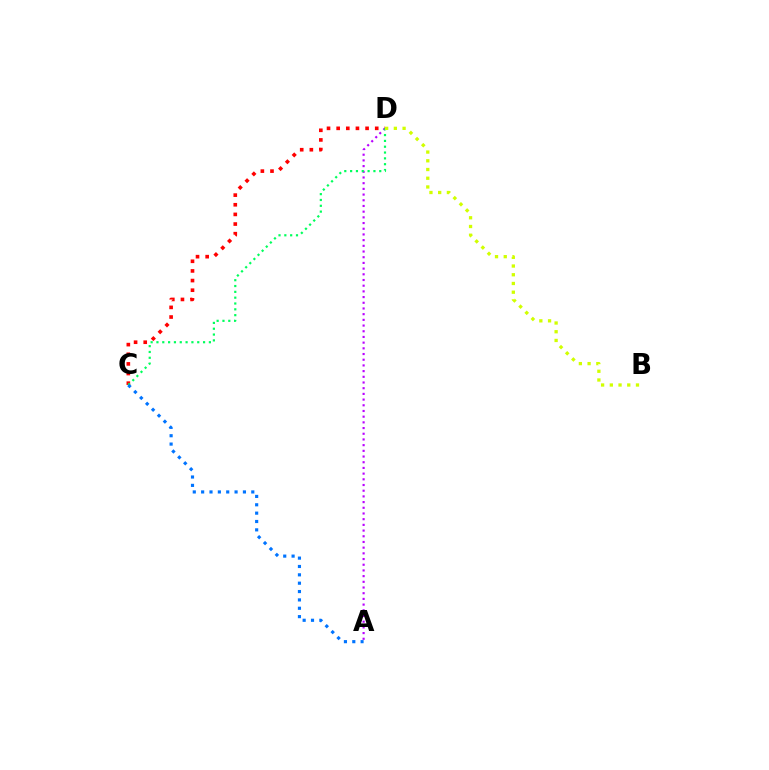{('C', 'D'): [{'color': '#ff0000', 'line_style': 'dotted', 'thickness': 2.62}, {'color': '#00ff5c', 'line_style': 'dotted', 'thickness': 1.58}], ('A', 'D'): [{'color': '#b900ff', 'line_style': 'dotted', 'thickness': 1.55}], ('B', 'D'): [{'color': '#d1ff00', 'line_style': 'dotted', 'thickness': 2.37}], ('A', 'C'): [{'color': '#0074ff', 'line_style': 'dotted', 'thickness': 2.27}]}